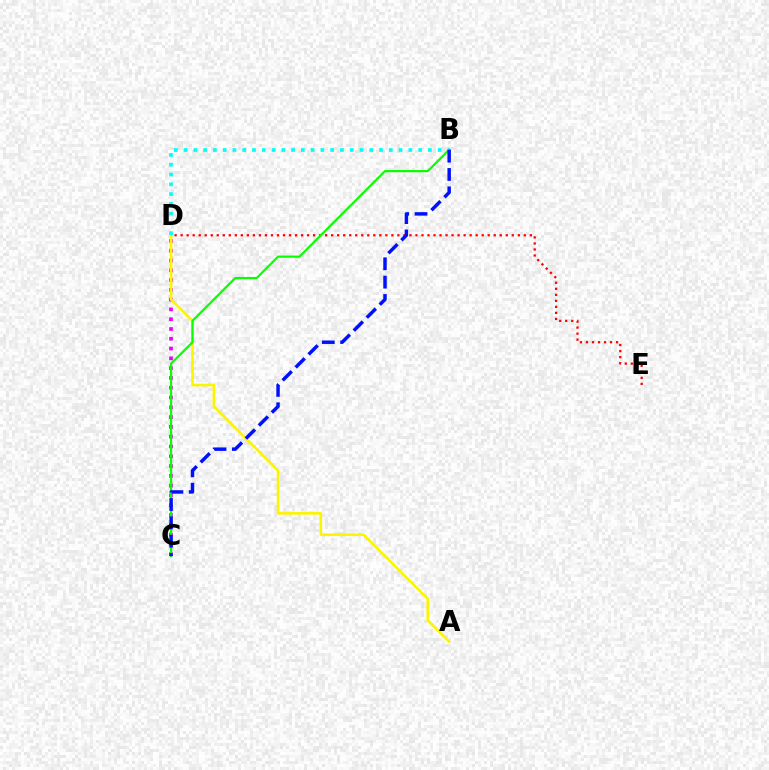{('C', 'D'): [{'color': '#ee00ff', 'line_style': 'dotted', 'thickness': 2.66}], ('A', 'D'): [{'color': '#fcf500', 'line_style': 'solid', 'thickness': 1.9}], ('D', 'E'): [{'color': '#ff0000', 'line_style': 'dotted', 'thickness': 1.64}], ('B', 'C'): [{'color': '#08ff00', 'line_style': 'solid', 'thickness': 1.58}, {'color': '#0010ff', 'line_style': 'dashed', 'thickness': 2.49}], ('B', 'D'): [{'color': '#00fff6', 'line_style': 'dotted', 'thickness': 2.66}]}